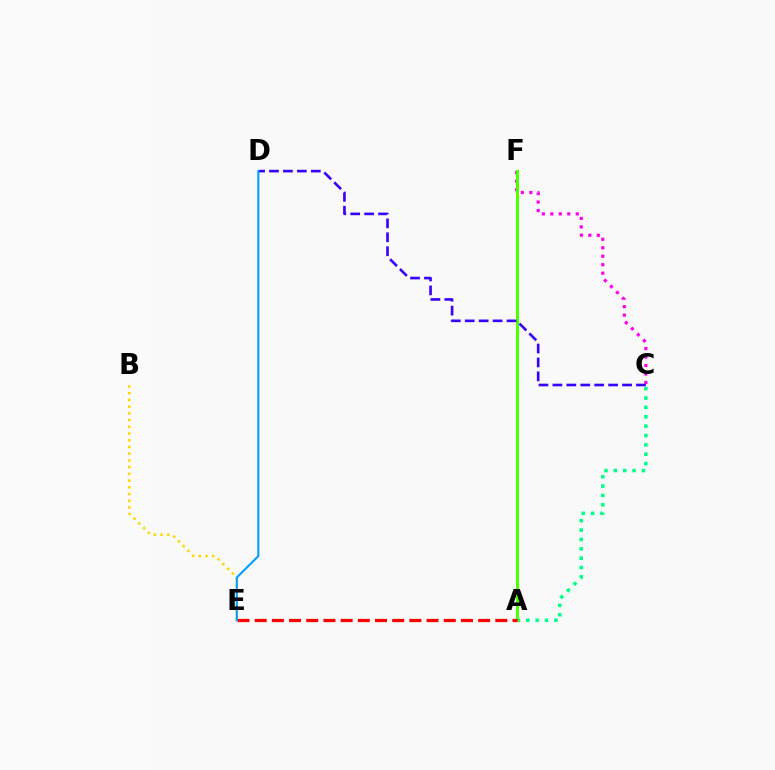{('B', 'E'): [{'color': '#ffd500', 'line_style': 'dotted', 'thickness': 1.83}], ('A', 'C'): [{'color': '#00ff86', 'line_style': 'dotted', 'thickness': 2.54}], ('C', 'F'): [{'color': '#ff00ed', 'line_style': 'dotted', 'thickness': 2.3}], ('A', 'F'): [{'color': '#4fff00', 'line_style': 'solid', 'thickness': 2.21}], ('C', 'D'): [{'color': '#3700ff', 'line_style': 'dashed', 'thickness': 1.89}], ('A', 'E'): [{'color': '#ff0000', 'line_style': 'dashed', 'thickness': 2.33}], ('D', 'E'): [{'color': '#009eff', 'line_style': 'solid', 'thickness': 1.5}]}